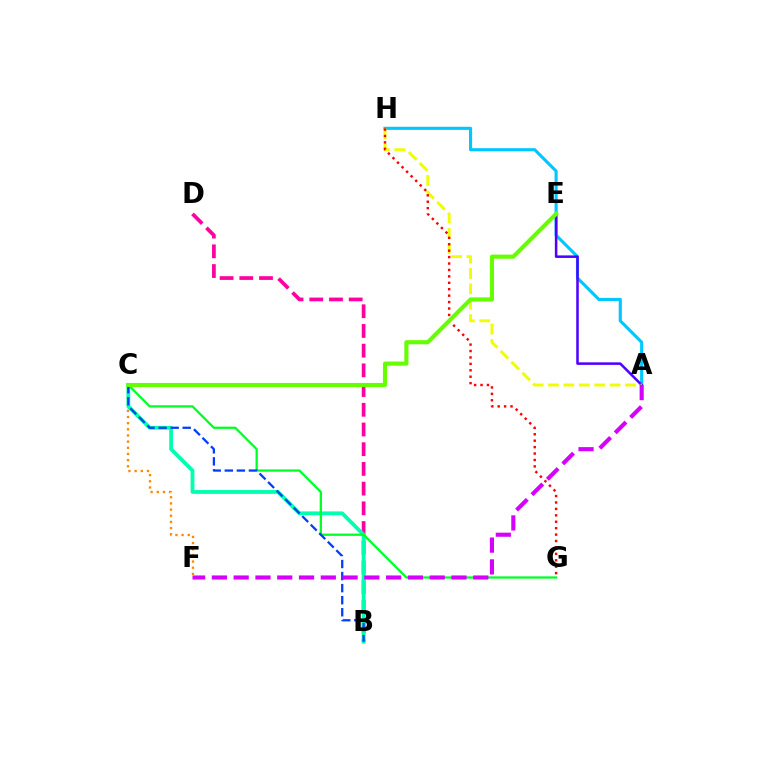{('A', 'H'): [{'color': '#00c7ff', 'line_style': 'solid', 'thickness': 2.24}, {'color': '#eeff00', 'line_style': 'dashed', 'thickness': 2.09}], ('C', 'F'): [{'color': '#ff8800', 'line_style': 'dotted', 'thickness': 1.67}], ('B', 'D'): [{'color': '#ff00a0', 'line_style': 'dashed', 'thickness': 2.68}], ('B', 'C'): [{'color': '#00ffaf', 'line_style': 'solid', 'thickness': 2.74}, {'color': '#003fff', 'line_style': 'dashed', 'thickness': 1.64}], ('C', 'G'): [{'color': '#00ff27', 'line_style': 'solid', 'thickness': 1.63}], ('A', 'E'): [{'color': '#4f00ff', 'line_style': 'solid', 'thickness': 1.83}], ('G', 'H'): [{'color': '#ff0000', 'line_style': 'dotted', 'thickness': 1.75}], ('C', 'E'): [{'color': '#66ff00', 'line_style': 'solid', 'thickness': 2.97}], ('A', 'F'): [{'color': '#d600ff', 'line_style': 'dashed', 'thickness': 2.96}]}